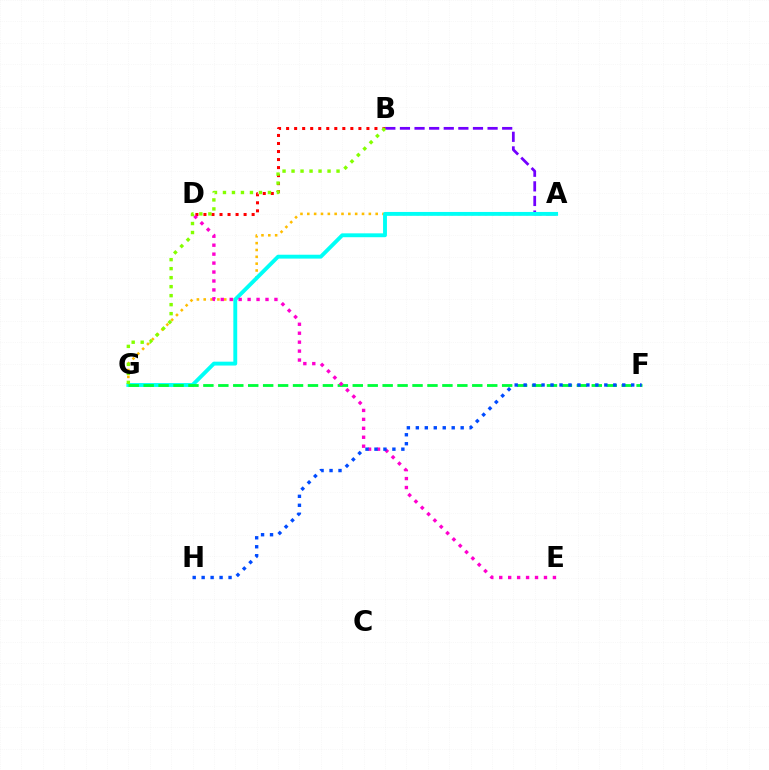{('B', 'D'): [{'color': '#ff0000', 'line_style': 'dotted', 'thickness': 2.18}], ('A', 'B'): [{'color': '#7200ff', 'line_style': 'dashed', 'thickness': 1.98}], ('A', 'G'): [{'color': '#ffbd00', 'line_style': 'dotted', 'thickness': 1.86}, {'color': '#00fff6', 'line_style': 'solid', 'thickness': 2.79}], ('F', 'G'): [{'color': '#00ff39', 'line_style': 'dashed', 'thickness': 2.03}], ('D', 'E'): [{'color': '#ff00cf', 'line_style': 'dotted', 'thickness': 2.43}], ('F', 'H'): [{'color': '#004bff', 'line_style': 'dotted', 'thickness': 2.44}], ('B', 'G'): [{'color': '#84ff00', 'line_style': 'dotted', 'thickness': 2.44}]}